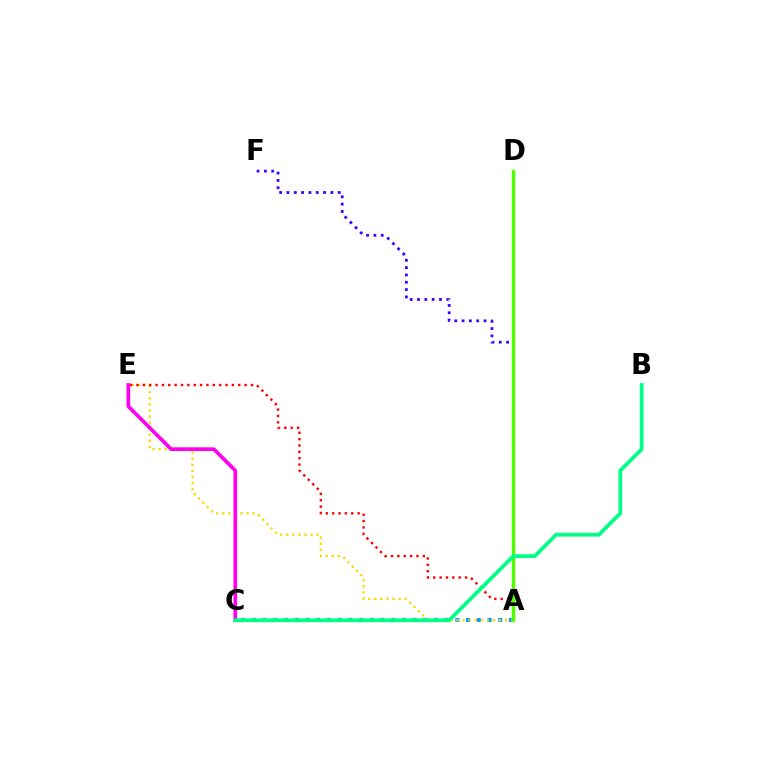{('A', 'C'): [{'color': '#009eff', 'line_style': 'dotted', 'thickness': 2.91}], ('A', 'E'): [{'color': '#ffd500', 'line_style': 'dotted', 'thickness': 1.65}, {'color': '#ff0000', 'line_style': 'dotted', 'thickness': 1.73}], ('A', 'F'): [{'color': '#3700ff', 'line_style': 'dotted', 'thickness': 1.99}], ('A', 'D'): [{'color': '#4fff00', 'line_style': 'solid', 'thickness': 2.47}], ('C', 'E'): [{'color': '#ff00ed', 'line_style': 'solid', 'thickness': 2.64}], ('B', 'C'): [{'color': '#00ff86', 'line_style': 'solid', 'thickness': 2.71}]}